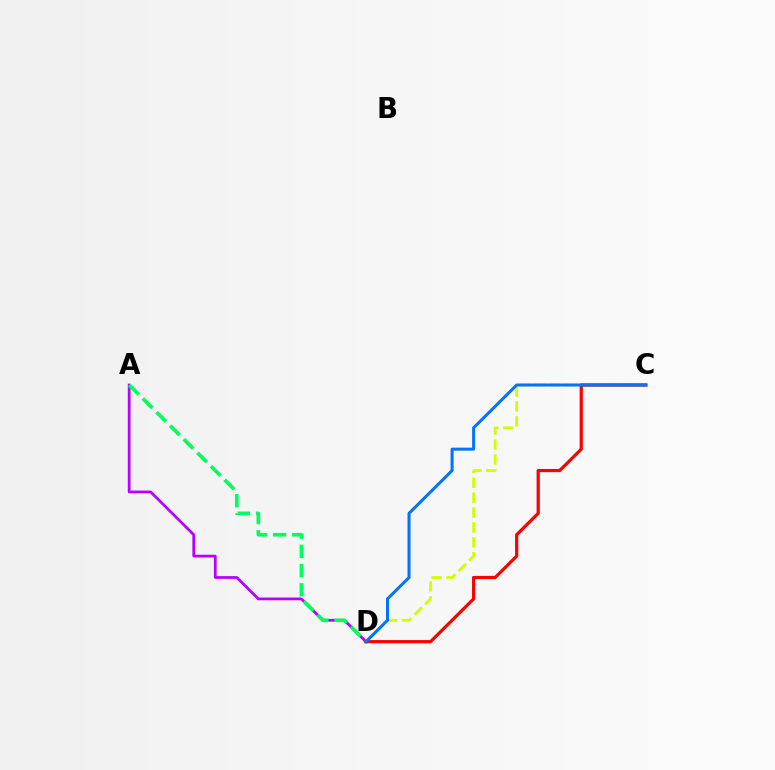{('A', 'D'): [{'color': '#b900ff', 'line_style': 'solid', 'thickness': 1.99}, {'color': '#00ff5c', 'line_style': 'dashed', 'thickness': 2.61}], ('C', 'D'): [{'color': '#d1ff00', 'line_style': 'dashed', 'thickness': 2.03}, {'color': '#ff0000', 'line_style': 'solid', 'thickness': 2.31}, {'color': '#0074ff', 'line_style': 'solid', 'thickness': 2.18}]}